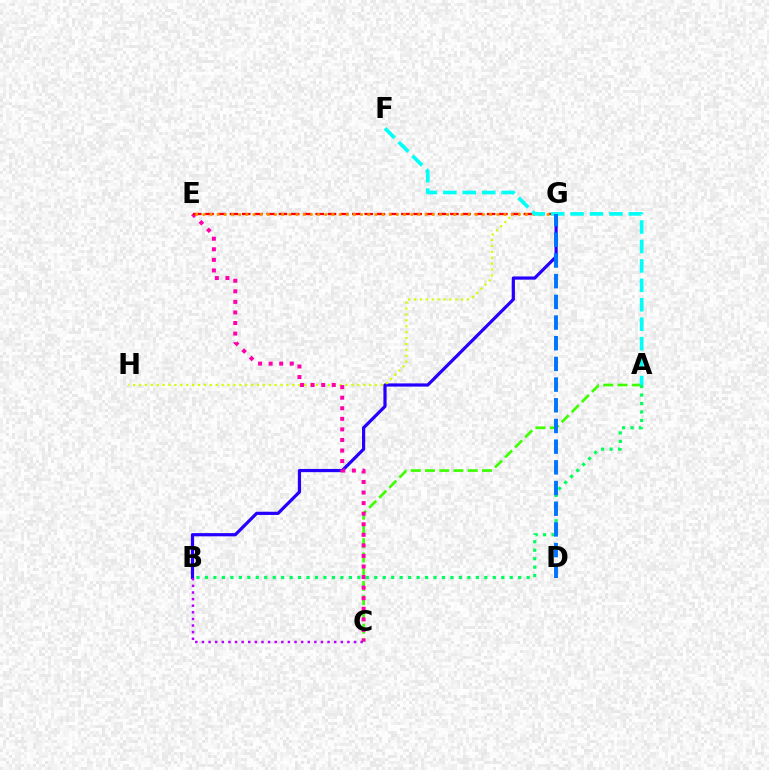{('A', 'C'): [{'color': '#3dff00', 'line_style': 'dashed', 'thickness': 1.94}], ('B', 'G'): [{'color': '#2500ff', 'line_style': 'solid', 'thickness': 2.31}], ('G', 'H'): [{'color': '#d1ff00', 'line_style': 'dotted', 'thickness': 1.6}], ('C', 'E'): [{'color': '#ff00ac', 'line_style': 'dotted', 'thickness': 2.87}], ('B', 'C'): [{'color': '#b900ff', 'line_style': 'dotted', 'thickness': 1.8}], ('E', 'G'): [{'color': '#ff0000', 'line_style': 'dashed', 'thickness': 1.66}, {'color': '#ff9400', 'line_style': 'dotted', 'thickness': 1.95}], ('A', 'F'): [{'color': '#00fff6', 'line_style': 'dashed', 'thickness': 2.64}], ('A', 'B'): [{'color': '#00ff5c', 'line_style': 'dotted', 'thickness': 2.3}], ('D', 'G'): [{'color': '#0074ff', 'line_style': 'dashed', 'thickness': 2.81}]}